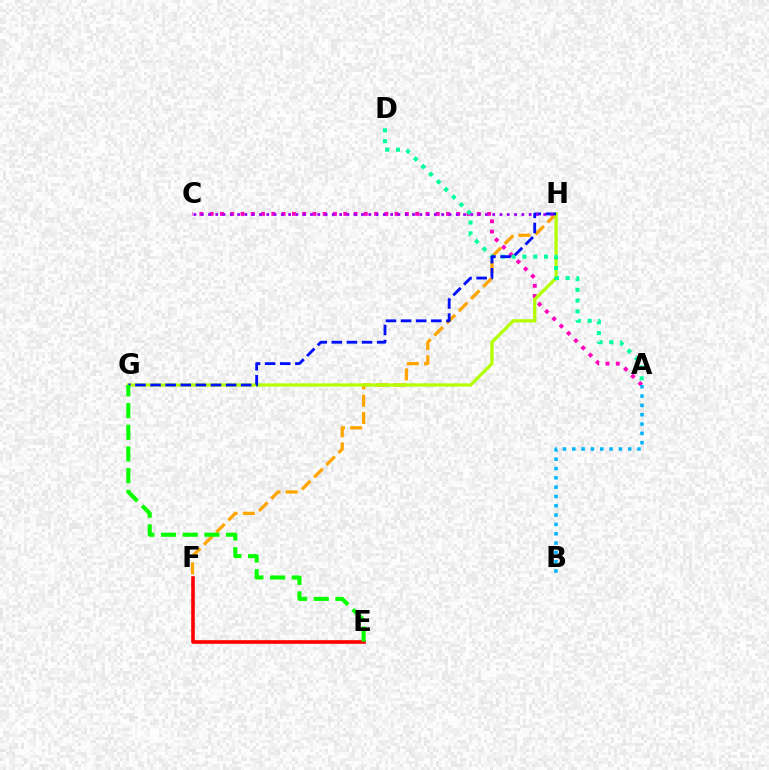{('E', 'F'): [{'color': '#ff0000', 'line_style': 'solid', 'thickness': 2.62}], ('A', 'C'): [{'color': '#ff00bd', 'line_style': 'dotted', 'thickness': 2.79}], ('A', 'B'): [{'color': '#00b5ff', 'line_style': 'dotted', 'thickness': 2.53}], ('F', 'H'): [{'color': '#ffa500', 'line_style': 'dashed', 'thickness': 2.34}], ('G', 'H'): [{'color': '#b3ff00', 'line_style': 'solid', 'thickness': 2.33}, {'color': '#0010ff', 'line_style': 'dashed', 'thickness': 2.05}], ('A', 'D'): [{'color': '#00ff9d', 'line_style': 'dotted', 'thickness': 2.93}], ('C', 'H'): [{'color': '#9b00ff', 'line_style': 'dotted', 'thickness': 1.98}], ('E', 'G'): [{'color': '#08ff00', 'line_style': 'dashed', 'thickness': 2.95}]}